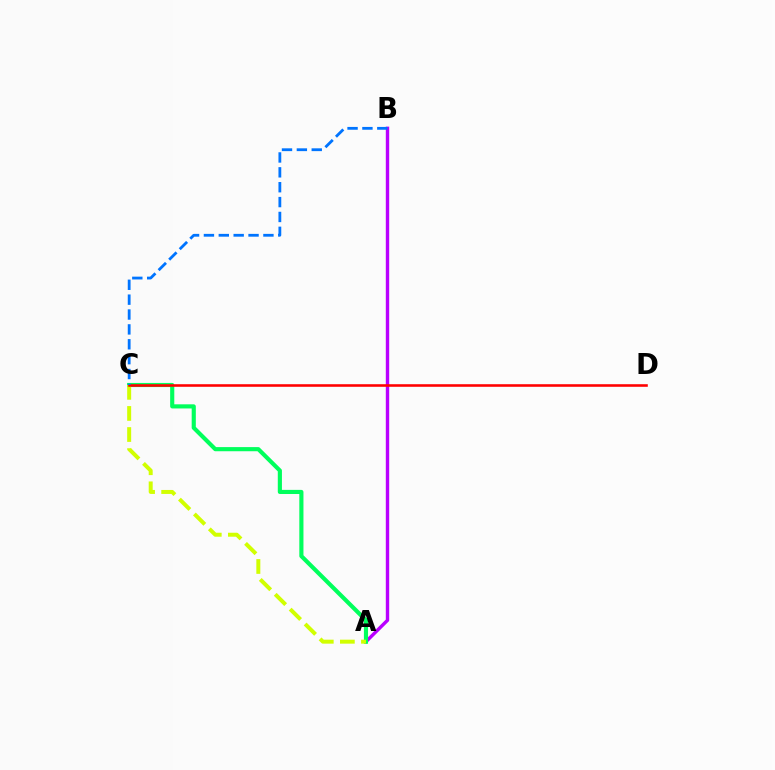{('A', 'B'): [{'color': '#b900ff', 'line_style': 'solid', 'thickness': 2.44}], ('A', 'C'): [{'color': '#00ff5c', 'line_style': 'solid', 'thickness': 2.98}, {'color': '#d1ff00', 'line_style': 'dashed', 'thickness': 2.86}], ('C', 'D'): [{'color': '#ff0000', 'line_style': 'solid', 'thickness': 1.86}], ('B', 'C'): [{'color': '#0074ff', 'line_style': 'dashed', 'thickness': 2.02}]}